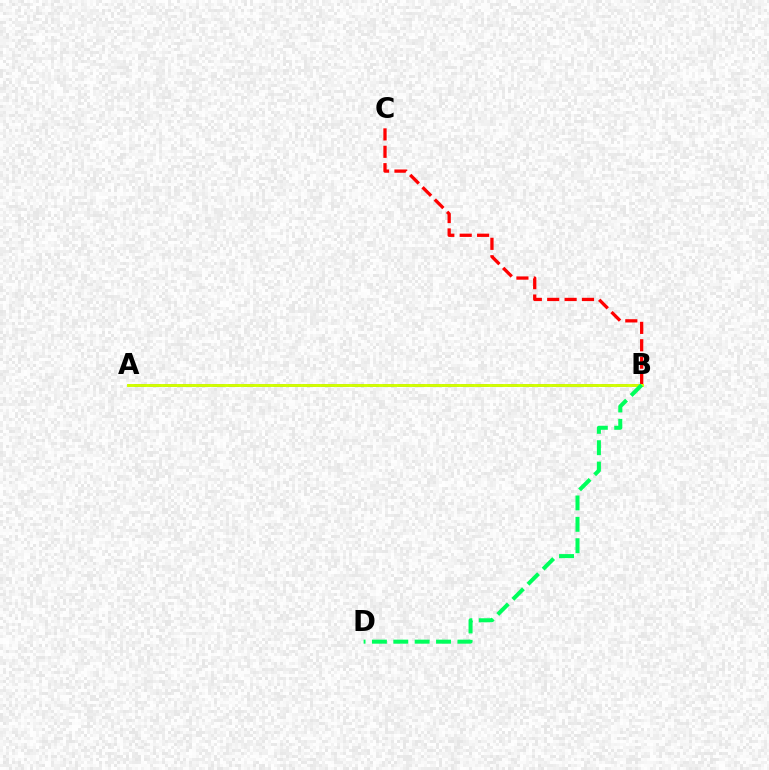{('A', 'B'): [{'color': '#b900ff', 'line_style': 'dashed', 'thickness': 2.11}, {'color': '#0074ff', 'line_style': 'dotted', 'thickness': 1.99}, {'color': '#d1ff00', 'line_style': 'solid', 'thickness': 2.1}], ('B', 'C'): [{'color': '#ff0000', 'line_style': 'dashed', 'thickness': 2.36}], ('B', 'D'): [{'color': '#00ff5c', 'line_style': 'dashed', 'thickness': 2.9}]}